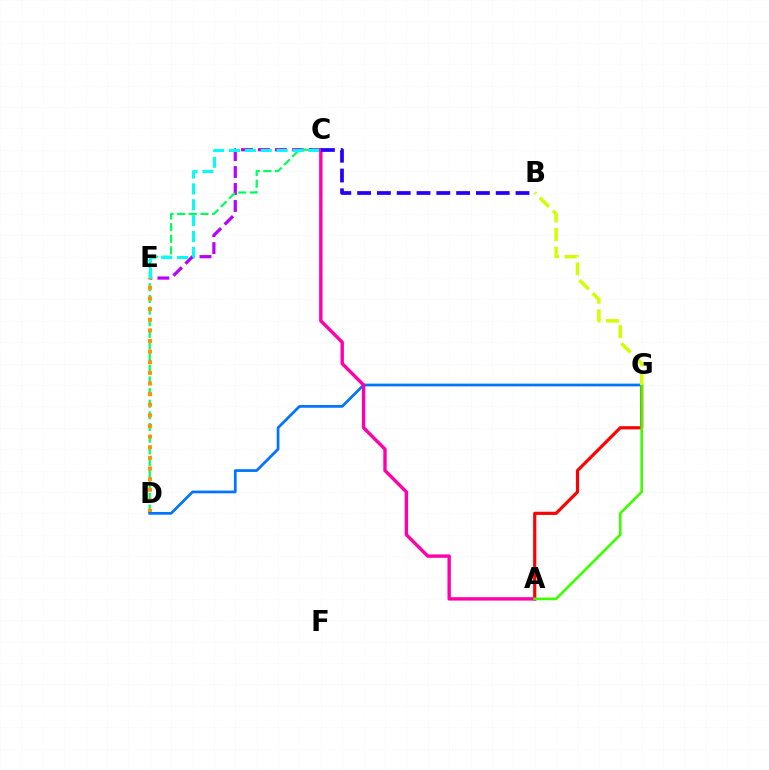{('A', 'G'): [{'color': '#ff0000', 'line_style': 'solid', 'thickness': 2.28}, {'color': '#3dff00', 'line_style': 'solid', 'thickness': 1.9}], ('C', 'E'): [{'color': '#b900ff', 'line_style': 'dashed', 'thickness': 2.31}, {'color': '#00fff6', 'line_style': 'dashed', 'thickness': 2.16}], ('C', 'D'): [{'color': '#00ff5c', 'line_style': 'dashed', 'thickness': 1.58}], ('D', 'E'): [{'color': '#ff9400', 'line_style': 'dotted', 'thickness': 2.89}], ('D', 'G'): [{'color': '#0074ff', 'line_style': 'solid', 'thickness': 1.97}], ('A', 'C'): [{'color': '#ff00ac', 'line_style': 'solid', 'thickness': 2.44}], ('B', 'G'): [{'color': '#d1ff00', 'line_style': 'dashed', 'thickness': 2.53}], ('B', 'C'): [{'color': '#2500ff', 'line_style': 'dashed', 'thickness': 2.69}]}